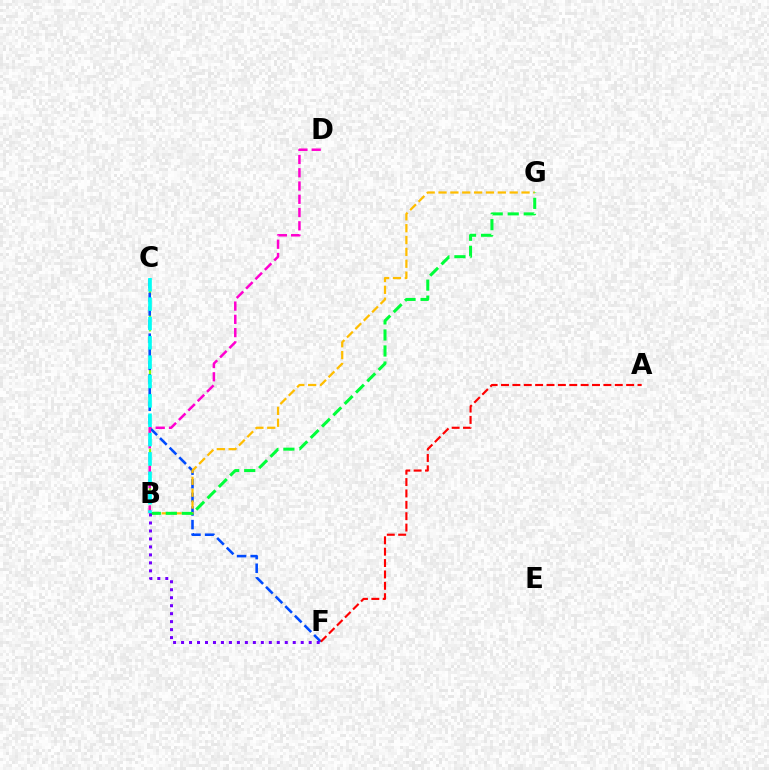{('B', 'C'): [{'color': '#84ff00', 'line_style': 'dashed', 'thickness': 1.55}, {'color': '#00fff6', 'line_style': 'dashed', 'thickness': 2.63}], ('C', 'F'): [{'color': '#004bff', 'line_style': 'dashed', 'thickness': 1.85}], ('A', 'F'): [{'color': '#ff0000', 'line_style': 'dashed', 'thickness': 1.55}], ('B', 'G'): [{'color': '#ffbd00', 'line_style': 'dashed', 'thickness': 1.61}, {'color': '#00ff39', 'line_style': 'dashed', 'thickness': 2.18}], ('B', 'D'): [{'color': '#ff00cf', 'line_style': 'dashed', 'thickness': 1.8}], ('B', 'F'): [{'color': '#7200ff', 'line_style': 'dotted', 'thickness': 2.17}]}